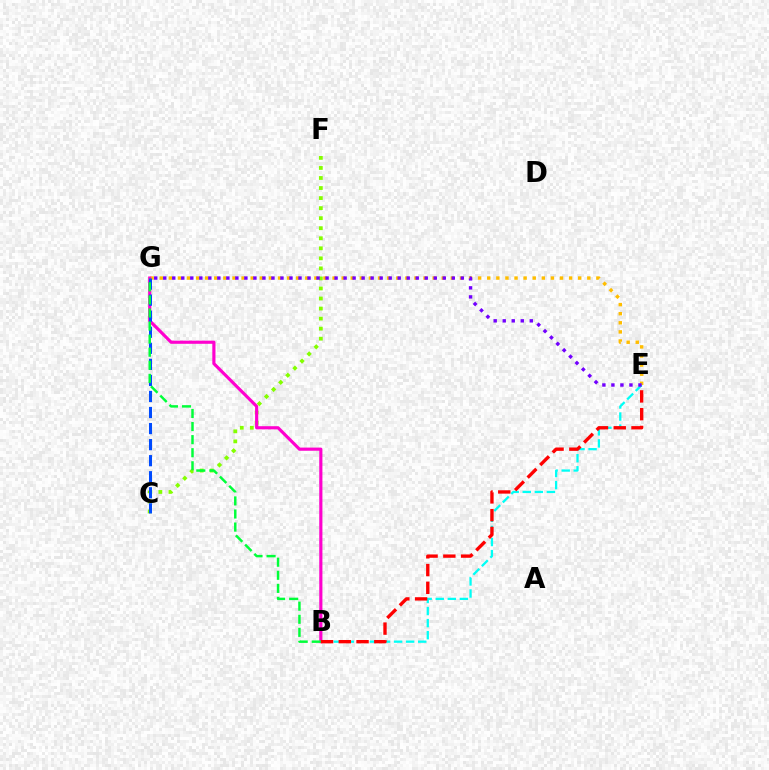{('C', 'F'): [{'color': '#84ff00', 'line_style': 'dotted', 'thickness': 2.73}], ('E', 'G'): [{'color': '#ffbd00', 'line_style': 'dotted', 'thickness': 2.47}, {'color': '#7200ff', 'line_style': 'dotted', 'thickness': 2.45}], ('B', 'E'): [{'color': '#00fff6', 'line_style': 'dashed', 'thickness': 1.64}, {'color': '#ff0000', 'line_style': 'dashed', 'thickness': 2.41}], ('B', 'G'): [{'color': '#ff00cf', 'line_style': 'solid', 'thickness': 2.27}, {'color': '#00ff39', 'line_style': 'dashed', 'thickness': 1.78}], ('C', 'G'): [{'color': '#004bff', 'line_style': 'dashed', 'thickness': 2.18}]}